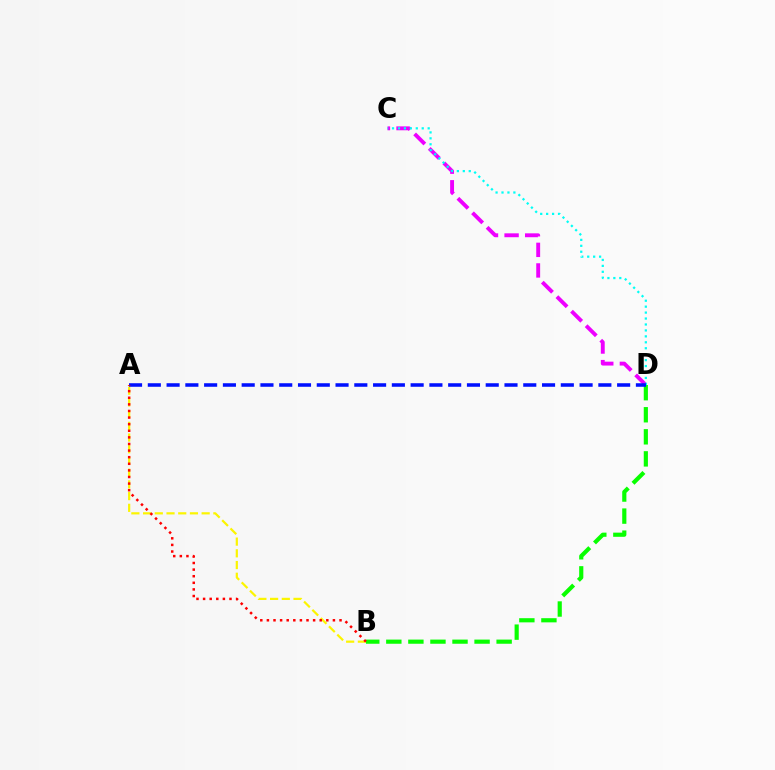{('B', 'D'): [{'color': '#08ff00', 'line_style': 'dashed', 'thickness': 3.0}], ('A', 'B'): [{'color': '#fcf500', 'line_style': 'dashed', 'thickness': 1.59}, {'color': '#ff0000', 'line_style': 'dotted', 'thickness': 1.79}], ('C', 'D'): [{'color': '#ee00ff', 'line_style': 'dashed', 'thickness': 2.8}, {'color': '#00fff6', 'line_style': 'dotted', 'thickness': 1.61}], ('A', 'D'): [{'color': '#0010ff', 'line_style': 'dashed', 'thickness': 2.55}]}